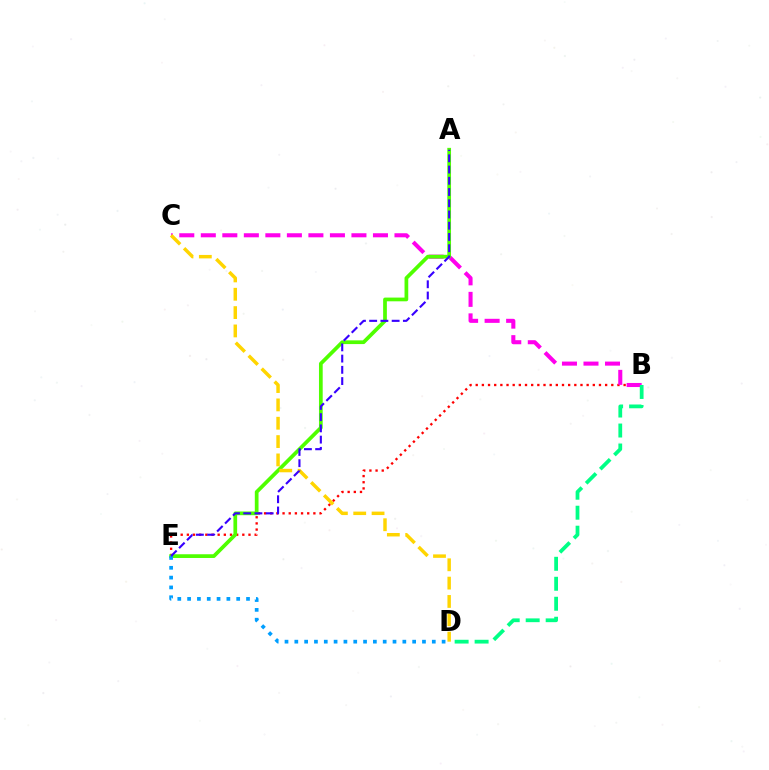{('B', 'E'): [{'color': '#ff0000', 'line_style': 'dotted', 'thickness': 1.67}], ('B', 'C'): [{'color': '#ff00ed', 'line_style': 'dashed', 'thickness': 2.92}], ('A', 'E'): [{'color': '#4fff00', 'line_style': 'solid', 'thickness': 2.68}, {'color': '#3700ff', 'line_style': 'dashed', 'thickness': 1.53}], ('C', 'D'): [{'color': '#ffd500', 'line_style': 'dashed', 'thickness': 2.49}], ('B', 'D'): [{'color': '#00ff86', 'line_style': 'dashed', 'thickness': 2.71}], ('D', 'E'): [{'color': '#009eff', 'line_style': 'dotted', 'thickness': 2.67}]}